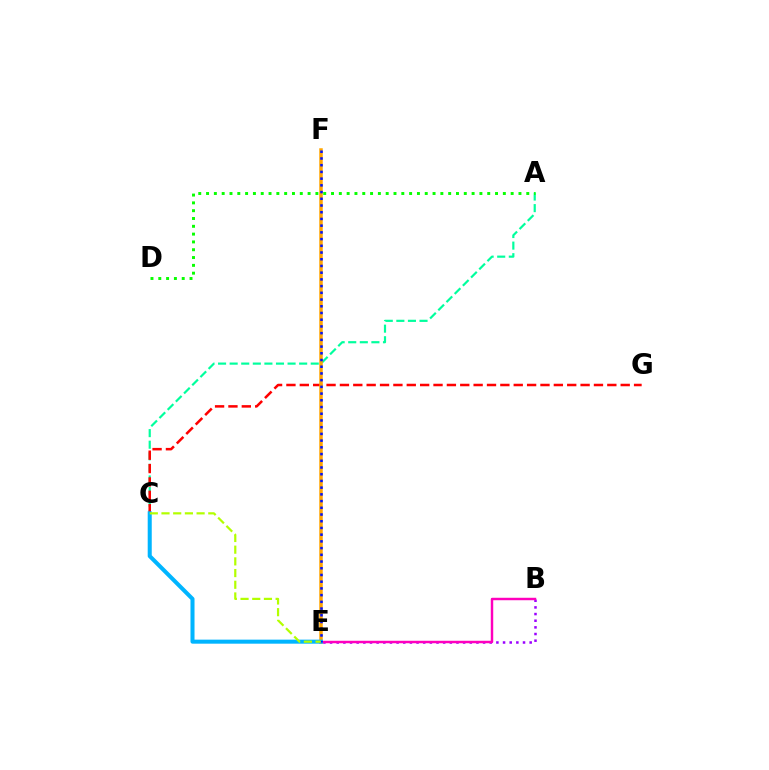{('B', 'E'): [{'color': '#9b00ff', 'line_style': 'dotted', 'thickness': 1.81}, {'color': '#ff00bd', 'line_style': 'solid', 'thickness': 1.77}], ('A', 'C'): [{'color': '#00ff9d', 'line_style': 'dashed', 'thickness': 1.57}], ('C', 'G'): [{'color': '#ff0000', 'line_style': 'dashed', 'thickness': 1.82}], ('A', 'D'): [{'color': '#08ff00', 'line_style': 'dotted', 'thickness': 2.12}], ('E', 'F'): [{'color': '#ffa500', 'line_style': 'solid', 'thickness': 2.52}, {'color': '#0010ff', 'line_style': 'dotted', 'thickness': 1.83}], ('C', 'E'): [{'color': '#00b5ff', 'line_style': 'solid', 'thickness': 2.91}, {'color': '#b3ff00', 'line_style': 'dashed', 'thickness': 1.59}]}